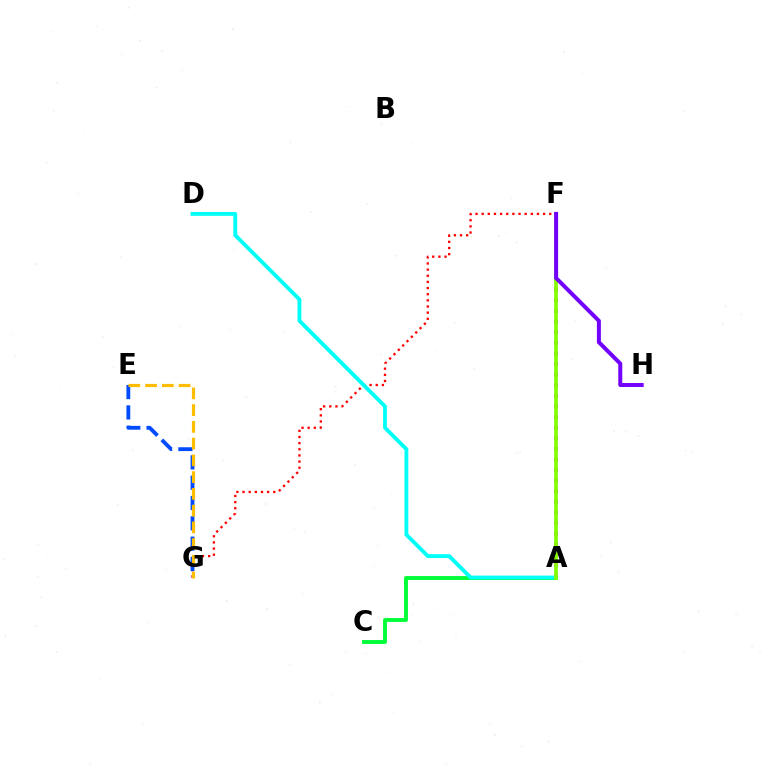{('A', 'F'): [{'color': '#ff00cf', 'line_style': 'dotted', 'thickness': 2.87}, {'color': '#84ff00', 'line_style': 'solid', 'thickness': 2.69}], ('F', 'G'): [{'color': '#ff0000', 'line_style': 'dotted', 'thickness': 1.67}], ('A', 'C'): [{'color': '#00ff39', 'line_style': 'solid', 'thickness': 2.8}], ('E', 'G'): [{'color': '#004bff', 'line_style': 'dashed', 'thickness': 2.76}, {'color': '#ffbd00', 'line_style': 'dashed', 'thickness': 2.28}], ('A', 'D'): [{'color': '#00fff6', 'line_style': 'solid', 'thickness': 2.76}], ('F', 'H'): [{'color': '#7200ff', 'line_style': 'solid', 'thickness': 2.87}]}